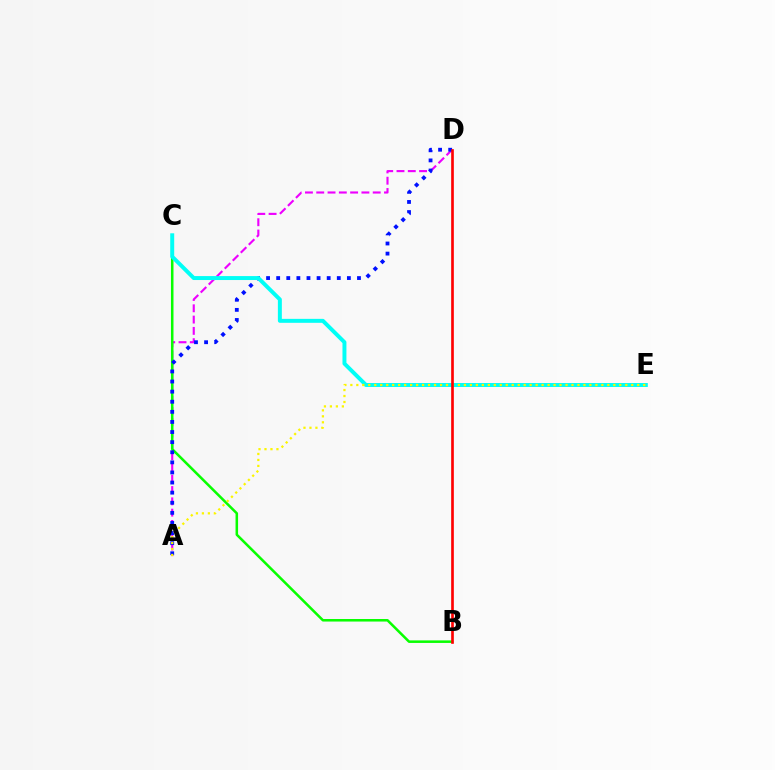{('A', 'D'): [{'color': '#ee00ff', 'line_style': 'dashed', 'thickness': 1.53}, {'color': '#0010ff', 'line_style': 'dotted', 'thickness': 2.74}], ('B', 'C'): [{'color': '#08ff00', 'line_style': 'solid', 'thickness': 1.83}], ('C', 'E'): [{'color': '#00fff6', 'line_style': 'solid', 'thickness': 2.85}], ('A', 'E'): [{'color': '#fcf500', 'line_style': 'dotted', 'thickness': 1.62}], ('B', 'D'): [{'color': '#ff0000', 'line_style': 'solid', 'thickness': 1.91}]}